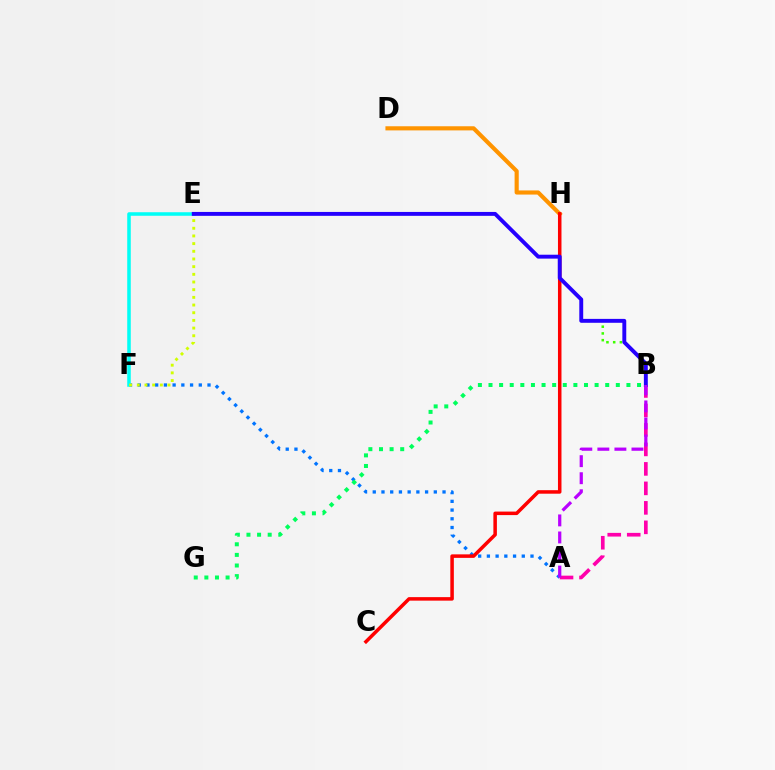{('B', 'H'): [{'color': '#3dff00', 'line_style': 'dotted', 'thickness': 1.83}], ('D', 'H'): [{'color': '#ff9400', 'line_style': 'solid', 'thickness': 2.98}], ('A', 'F'): [{'color': '#0074ff', 'line_style': 'dotted', 'thickness': 2.37}], ('E', 'F'): [{'color': '#00fff6', 'line_style': 'solid', 'thickness': 2.55}, {'color': '#d1ff00', 'line_style': 'dotted', 'thickness': 2.09}], ('B', 'G'): [{'color': '#00ff5c', 'line_style': 'dotted', 'thickness': 2.88}], ('C', 'H'): [{'color': '#ff0000', 'line_style': 'solid', 'thickness': 2.53}], ('A', 'B'): [{'color': '#ff00ac', 'line_style': 'dashed', 'thickness': 2.65}, {'color': '#b900ff', 'line_style': 'dashed', 'thickness': 2.32}], ('B', 'E'): [{'color': '#2500ff', 'line_style': 'solid', 'thickness': 2.81}]}